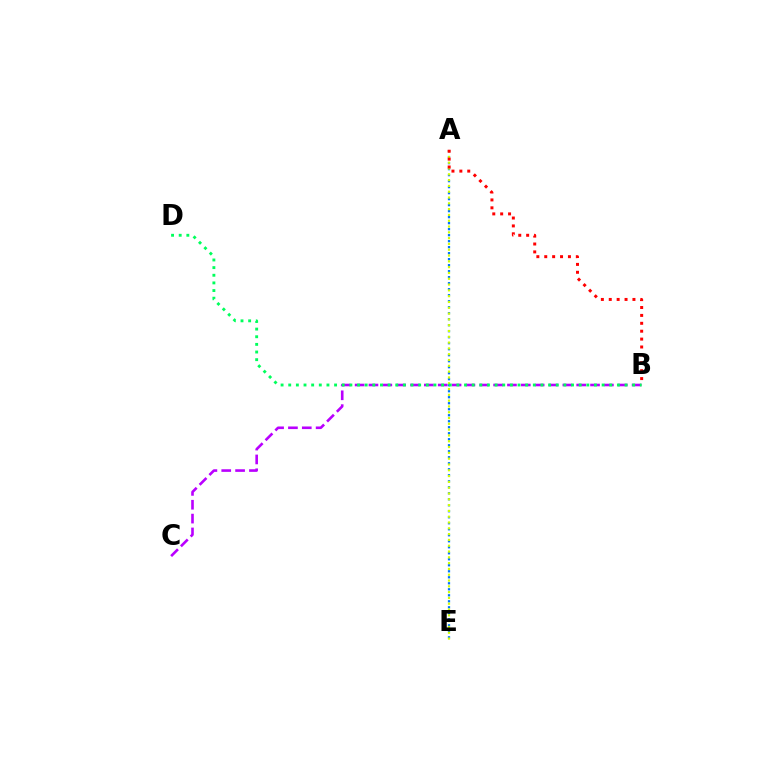{('B', 'C'): [{'color': '#b900ff', 'line_style': 'dashed', 'thickness': 1.88}], ('A', 'E'): [{'color': '#0074ff', 'line_style': 'dotted', 'thickness': 1.63}, {'color': '#d1ff00', 'line_style': 'dotted', 'thickness': 1.58}], ('A', 'B'): [{'color': '#ff0000', 'line_style': 'dotted', 'thickness': 2.15}], ('B', 'D'): [{'color': '#00ff5c', 'line_style': 'dotted', 'thickness': 2.08}]}